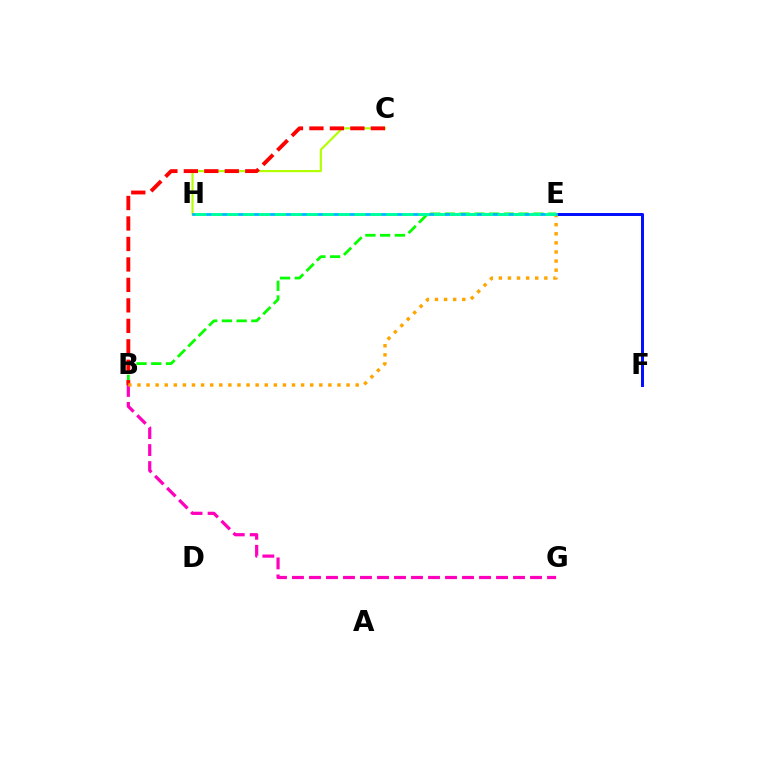{('E', 'F'): [{'color': '#9b00ff', 'line_style': 'solid', 'thickness': 1.97}, {'color': '#0010ff', 'line_style': 'solid', 'thickness': 2.1}], ('B', 'G'): [{'color': '#ff00bd', 'line_style': 'dashed', 'thickness': 2.31}], ('B', 'E'): [{'color': '#08ff00', 'line_style': 'dashed', 'thickness': 2.0}, {'color': '#ffa500', 'line_style': 'dotted', 'thickness': 2.47}], ('C', 'H'): [{'color': '#b3ff00', 'line_style': 'solid', 'thickness': 1.56}], ('B', 'C'): [{'color': '#ff0000', 'line_style': 'dashed', 'thickness': 2.78}], ('E', 'H'): [{'color': '#00b5ff', 'line_style': 'solid', 'thickness': 1.98}, {'color': '#00ff9d', 'line_style': 'dashed', 'thickness': 2.16}]}